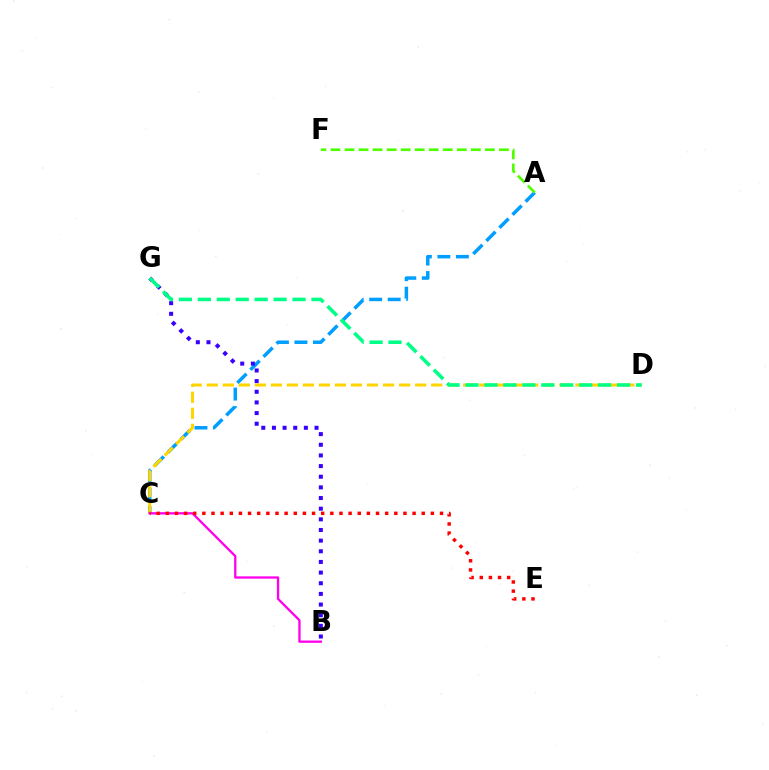{('A', 'C'): [{'color': '#009eff', 'line_style': 'dashed', 'thickness': 2.51}], ('B', 'G'): [{'color': '#3700ff', 'line_style': 'dotted', 'thickness': 2.89}], ('C', 'D'): [{'color': '#ffd500', 'line_style': 'dashed', 'thickness': 2.18}], ('B', 'C'): [{'color': '#ff00ed', 'line_style': 'solid', 'thickness': 1.66}], ('D', 'G'): [{'color': '#00ff86', 'line_style': 'dashed', 'thickness': 2.57}], ('C', 'E'): [{'color': '#ff0000', 'line_style': 'dotted', 'thickness': 2.48}], ('A', 'F'): [{'color': '#4fff00', 'line_style': 'dashed', 'thickness': 1.91}]}